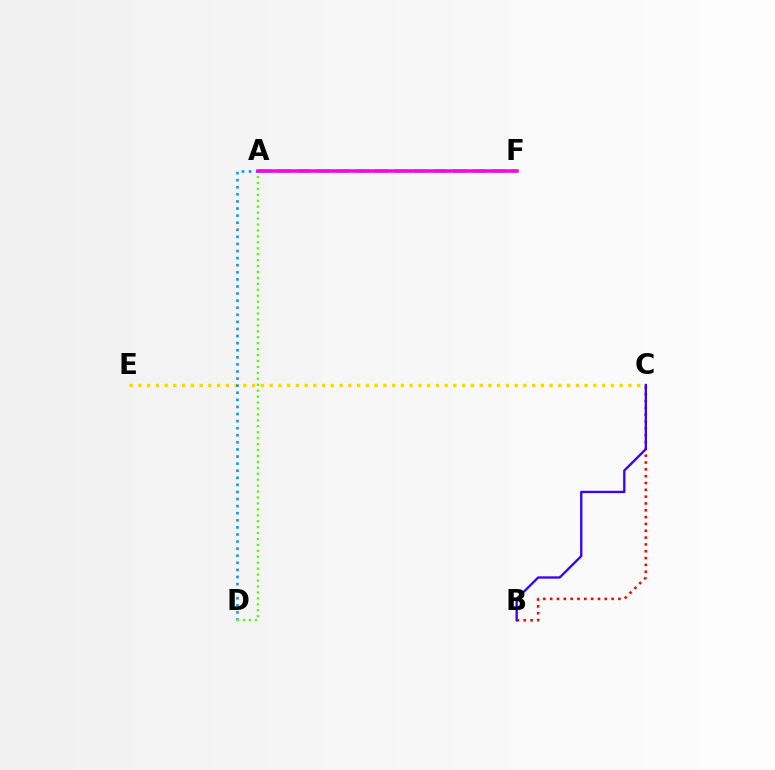{('C', 'E'): [{'color': '#ffd500', 'line_style': 'dotted', 'thickness': 2.38}], ('A', 'F'): [{'color': '#00ff86', 'line_style': 'dashed', 'thickness': 2.65}, {'color': '#ff00ed', 'line_style': 'solid', 'thickness': 2.55}], ('A', 'D'): [{'color': '#009eff', 'line_style': 'dotted', 'thickness': 1.93}, {'color': '#4fff00', 'line_style': 'dotted', 'thickness': 1.61}], ('B', 'C'): [{'color': '#ff0000', 'line_style': 'dotted', 'thickness': 1.85}, {'color': '#3700ff', 'line_style': 'solid', 'thickness': 1.67}]}